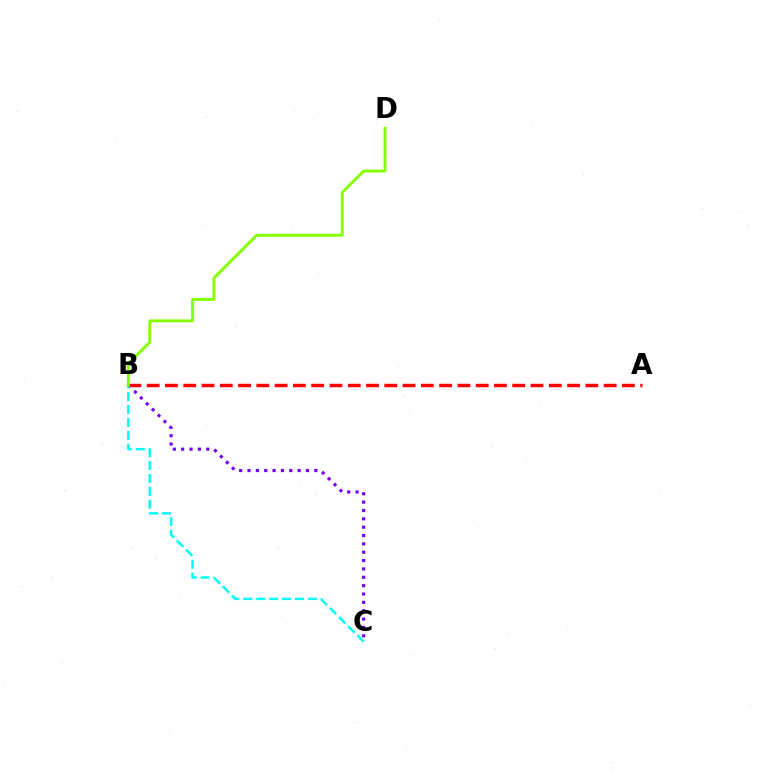{('B', 'C'): [{'color': '#7200ff', 'line_style': 'dotted', 'thickness': 2.27}, {'color': '#00fff6', 'line_style': 'dashed', 'thickness': 1.75}], ('A', 'B'): [{'color': '#ff0000', 'line_style': 'dashed', 'thickness': 2.48}], ('B', 'D'): [{'color': '#84ff00', 'line_style': 'solid', 'thickness': 2.04}]}